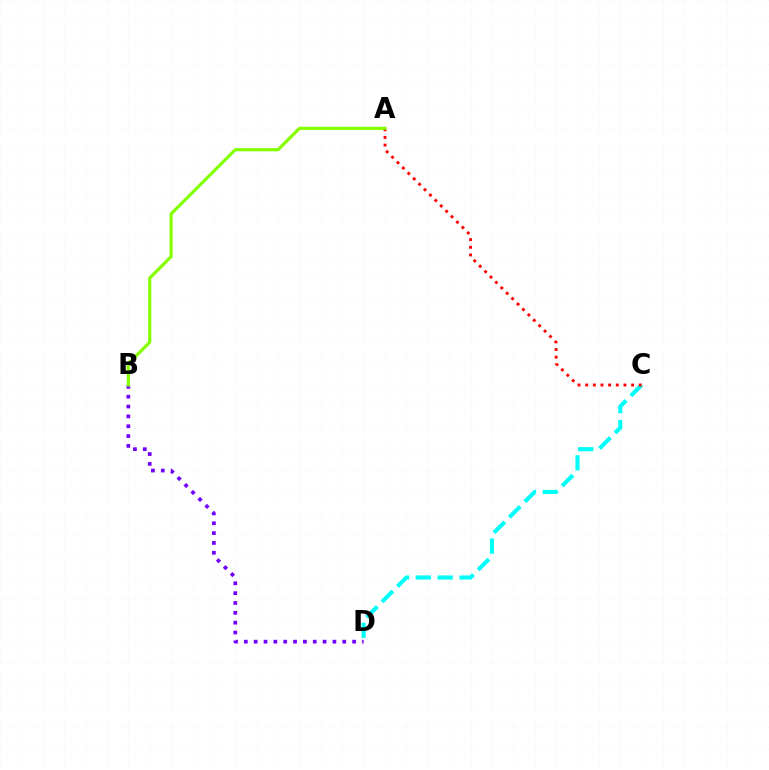{('C', 'D'): [{'color': '#00fff6', 'line_style': 'dashed', 'thickness': 2.97}], ('B', 'D'): [{'color': '#7200ff', 'line_style': 'dotted', 'thickness': 2.67}], ('A', 'C'): [{'color': '#ff0000', 'line_style': 'dotted', 'thickness': 2.08}], ('A', 'B'): [{'color': '#84ff00', 'line_style': 'solid', 'thickness': 2.27}]}